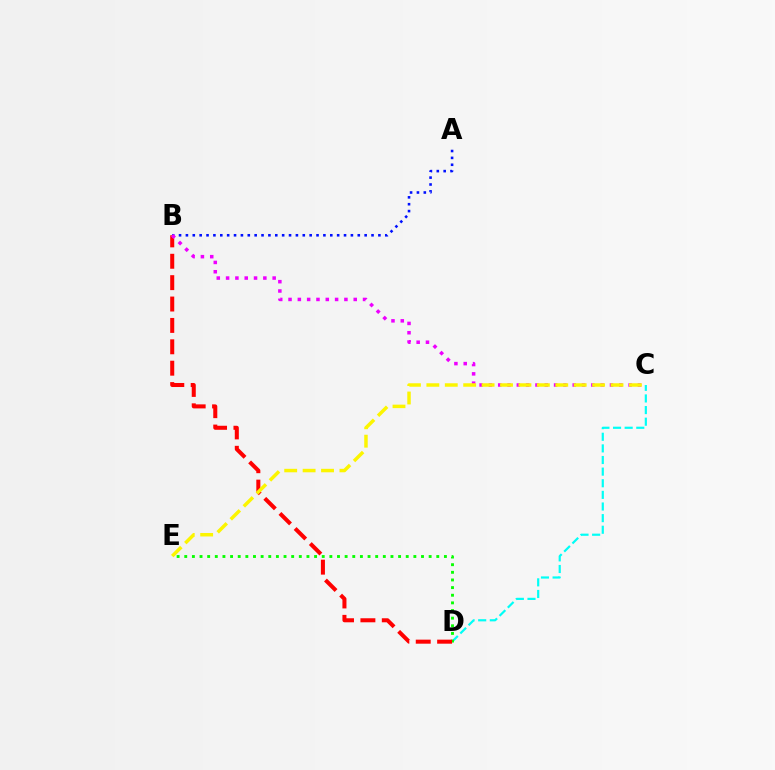{('C', 'D'): [{'color': '#00fff6', 'line_style': 'dashed', 'thickness': 1.58}], ('A', 'B'): [{'color': '#0010ff', 'line_style': 'dotted', 'thickness': 1.87}], ('D', 'E'): [{'color': '#08ff00', 'line_style': 'dotted', 'thickness': 2.08}], ('B', 'D'): [{'color': '#ff0000', 'line_style': 'dashed', 'thickness': 2.91}], ('B', 'C'): [{'color': '#ee00ff', 'line_style': 'dotted', 'thickness': 2.53}], ('C', 'E'): [{'color': '#fcf500', 'line_style': 'dashed', 'thickness': 2.5}]}